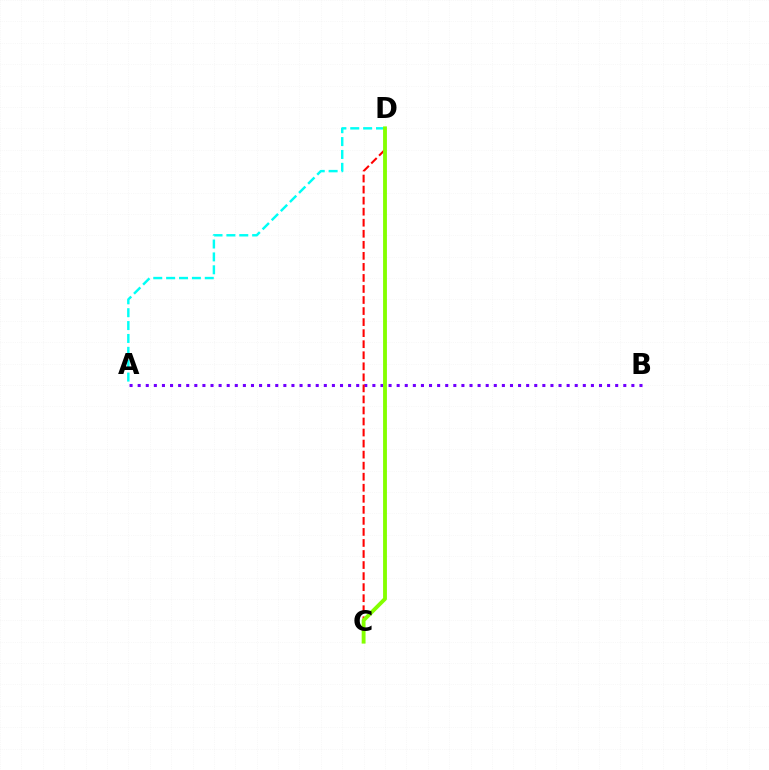{('A', 'B'): [{'color': '#7200ff', 'line_style': 'dotted', 'thickness': 2.2}], ('A', 'D'): [{'color': '#00fff6', 'line_style': 'dashed', 'thickness': 1.75}], ('C', 'D'): [{'color': '#ff0000', 'line_style': 'dashed', 'thickness': 1.5}, {'color': '#84ff00', 'line_style': 'solid', 'thickness': 2.77}]}